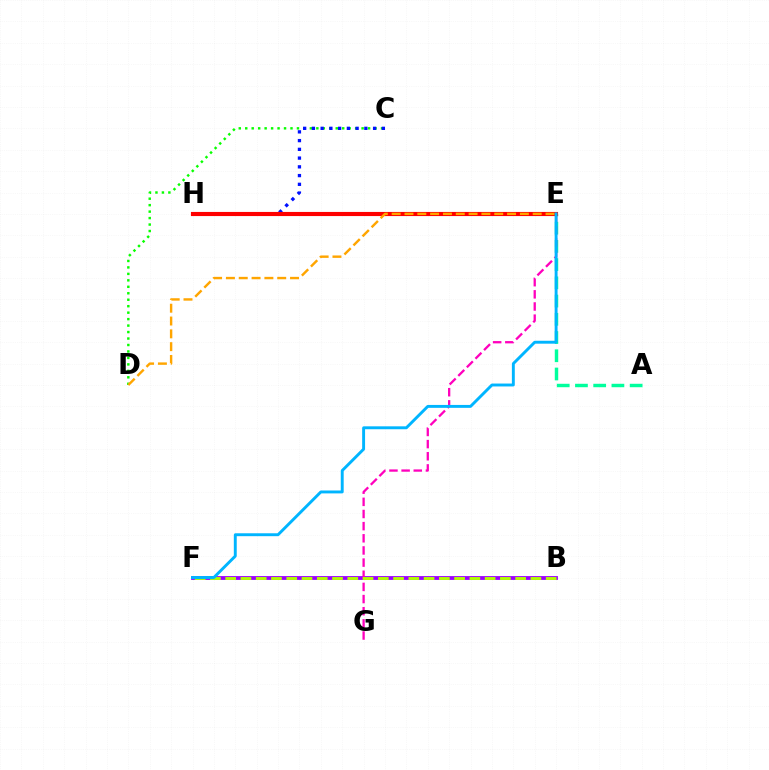{('C', 'D'): [{'color': '#08ff00', 'line_style': 'dotted', 'thickness': 1.76}], ('A', 'E'): [{'color': '#00ff9d', 'line_style': 'dashed', 'thickness': 2.48}], ('B', 'F'): [{'color': '#9b00ff', 'line_style': 'solid', 'thickness': 2.74}, {'color': '#b3ff00', 'line_style': 'dashed', 'thickness': 2.07}], ('E', 'G'): [{'color': '#ff00bd', 'line_style': 'dashed', 'thickness': 1.65}], ('C', 'H'): [{'color': '#0010ff', 'line_style': 'dotted', 'thickness': 2.38}], ('E', 'H'): [{'color': '#ff0000', 'line_style': 'solid', 'thickness': 2.97}], ('D', 'E'): [{'color': '#ffa500', 'line_style': 'dashed', 'thickness': 1.74}], ('E', 'F'): [{'color': '#00b5ff', 'line_style': 'solid', 'thickness': 2.1}]}